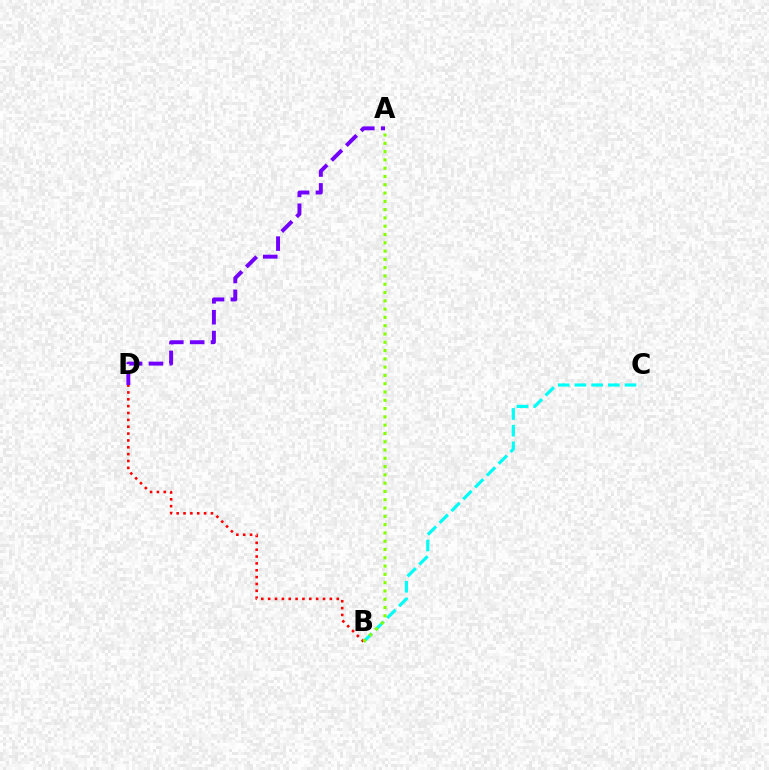{('B', 'C'): [{'color': '#00fff6', 'line_style': 'dashed', 'thickness': 2.27}], ('A', 'D'): [{'color': '#7200ff', 'line_style': 'dashed', 'thickness': 2.83}], ('B', 'D'): [{'color': '#ff0000', 'line_style': 'dotted', 'thickness': 1.86}], ('A', 'B'): [{'color': '#84ff00', 'line_style': 'dotted', 'thickness': 2.25}]}